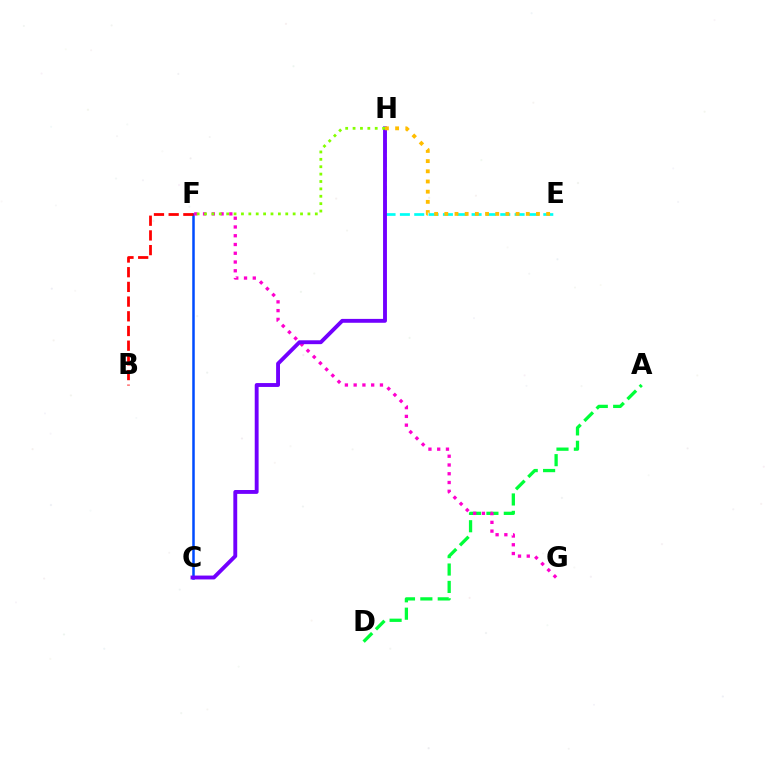{('C', 'F'): [{'color': '#004bff', 'line_style': 'solid', 'thickness': 1.81}], ('B', 'F'): [{'color': '#ff0000', 'line_style': 'dashed', 'thickness': 2.0}], ('E', 'H'): [{'color': '#00fff6', 'line_style': 'dashed', 'thickness': 1.95}, {'color': '#ffbd00', 'line_style': 'dotted', 'thickness': 2.77}], ('A', 'D'): [{'color': '#00ff39', 'line_style': 'dashed', 'thickness': 2.36}], ('F', 'G'): [{'color': '#ff00cf', 'line_style': 'dotted', 'thickness': 2.38}], ('C', 'H'): [{'color': '#7200ff', 'line_style': 'solid', 'thickness': 2.79}], ('F', 'H'): [{'color': '#84ff00', 'line_style': 'dotted', 'thickness': 2.01}]}